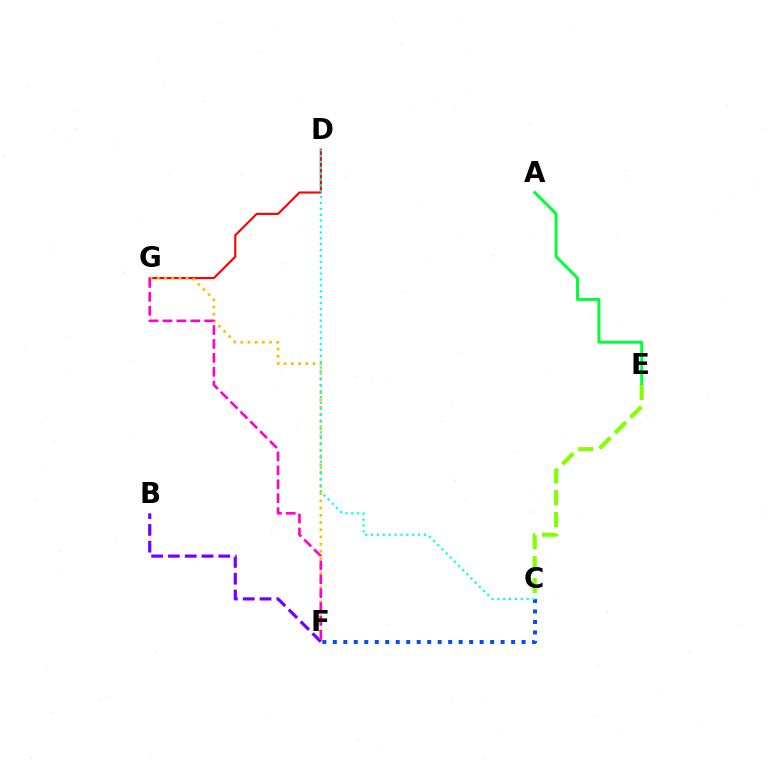{('C', 'F'): [{'color': '#004bff', 'line_style': 'dotted', 'thickness': 2.85}], ('A', 'E'): [{'color': '#00ff39', 'line_style': 'solid', 'thickness': 2.11}], ('B', 'F'): [{'color': '#7200ff', 'line_style': 'dashed', 'thickness': 2.28}], ('D', 'G'): [{'color': '#ff0000', 'line_style': 'solid', 'thickness': 1.53}], ('C', 'E'): [{'color': '#84ff00', 'line_style': 'dashed', 'thickness': 2.97}], ('F', 'G'): [{'color': '#ffbd00', 'line_style': 'dotted', 'thickness': 1.96}, {'color': '#ff00cf', 'line_style': 'dashed', 'thickness': 1.89}], ('C', 'D'): [{'color': '#00fff6', 'line_style': 'dotted', 'thickness': 1.6}]}